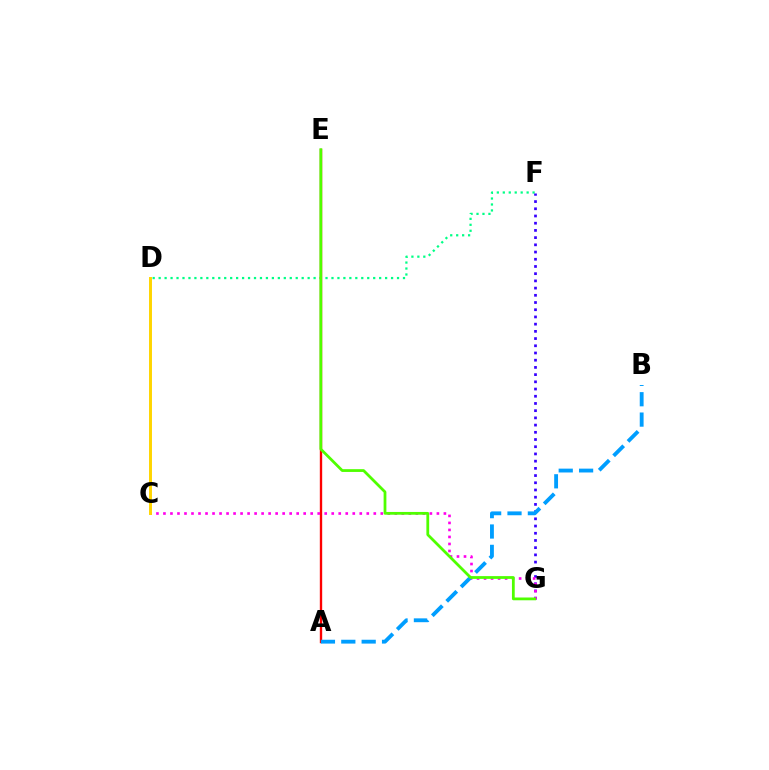{('D', 'F'): [{'color': '#00ff86', 'line_style': 'dotted', 'thickness': 1.62}], ('F', 'G'): [{'color': '#3700ff', 'line_style': 'dotted', 'thickness': 1.96}], ('A', 'E'): [{'color': '#ff0000', 'line_style': 'solid', 'thickness': 1.7}], ('C', 'G'): [{'color': '#ff00ed', 'line_style': 'dotted', 'thickness': 1.9}], ('A', 'B'): [{'color': '#009eff', 'line_style': 'dashed', 'thickness': 2.77}], ('C', 'D'): [{'color': '#ffd500', 'line_style': 'solid', 'thickness': 2.12}], ('E', 'G'): [{'color': '#4fff00', 'line_style': 'solid', 'thickness': 2.0}]}